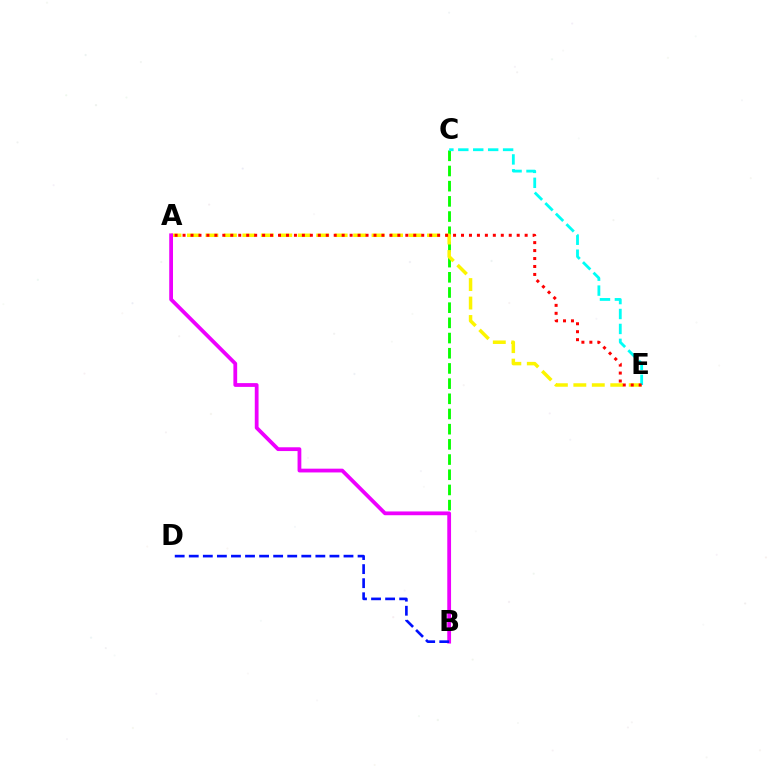{('B', 'C'): [{'color': '#08ff00', 'line_style': 'dashed', 'thickness': 2.06}], ('A', 'E'): [{'color': '#fcf500', 'line_style': 'dashed', 'thickness': 2.51}, {'color': '#ff0000', 'line_style': 'dotted', 'thickness': 2.16}], ('C', 'E'): [{'color': '#00fff6', 'line_style': 'dashed', 'thickness': 2.03}], ('A', 'B'): [{'color': '#ee00ff', 'line_style': 'solid', 'thickness': 2.72}], ('B', 'D'): [{'color': '#0010ff', 'line_style': 'dashed', 'thickness': 1.91}]}